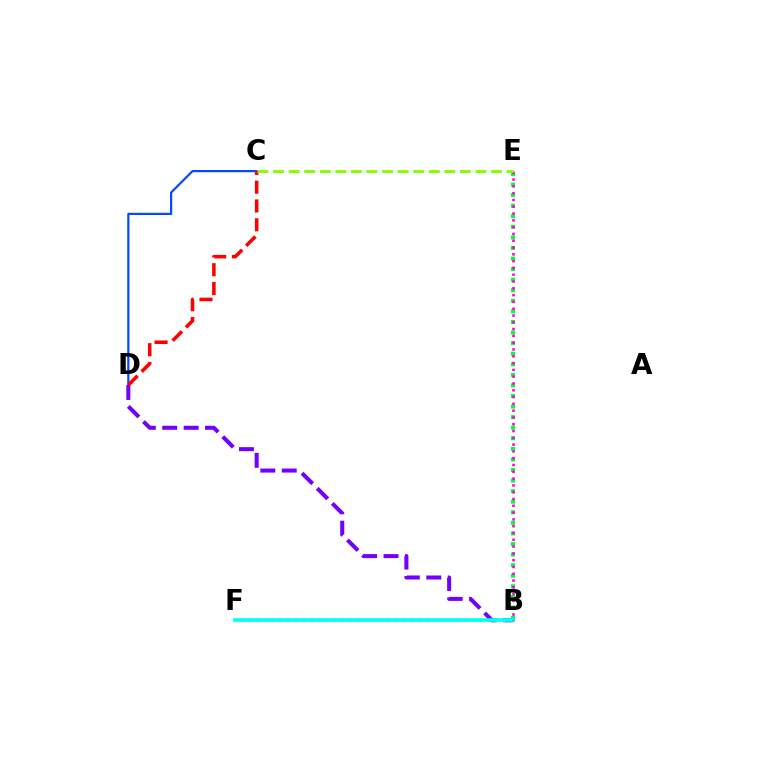{('C', 'D'): [{'color': '#004bff', 'line_style': 'solid', 'thickness': 1.58}, {'color': '#ff0000', 'line_style': 'dashed', 'thickness': 2.55}], ('B', 'D'): [{'color': '#7200ff', 'line_style': 'dashed', 'thickness': 2.91}], ('B', 'F'): [{'color': '#ffbd00', 'line_style': 'dotted', 'thickness': 2.1}, {'color': '#00fff6', 'line_style': 'solid', 'thickness': 2.65}], ('B', 'E'): [{'color': '#00ff39', 'line_style': 'dotted', 'thickness': 2.87}, {'color': '#ff00cf', 'line_style': 'dotted', 'thickness': 1.85}], ('C', 'E'): [{'color': '#84ff00', 'line_style': 'dashed', 'thickness': 2.12}]}